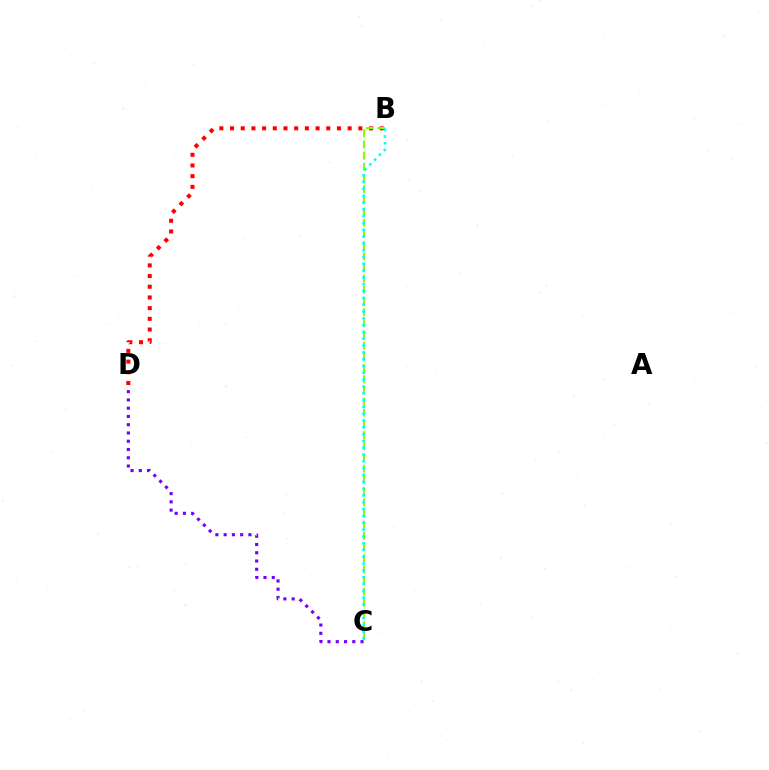{('B', 'D'): [{'color': '#ff0000', 'line_style': 'dotted', 'thickness': 2.91}], ('C', 'D'): [{'color': '#7200ff', 'line_style': 'dotted', 'thickness': 2.24}], ('B', 'C'): [{'color': '#84ff00', 'line_style': 'dashed', 'thickness': 1.52}, {'color': '#00fff6', 'line_style': 'dotted', 'thickness': 1.85}]}